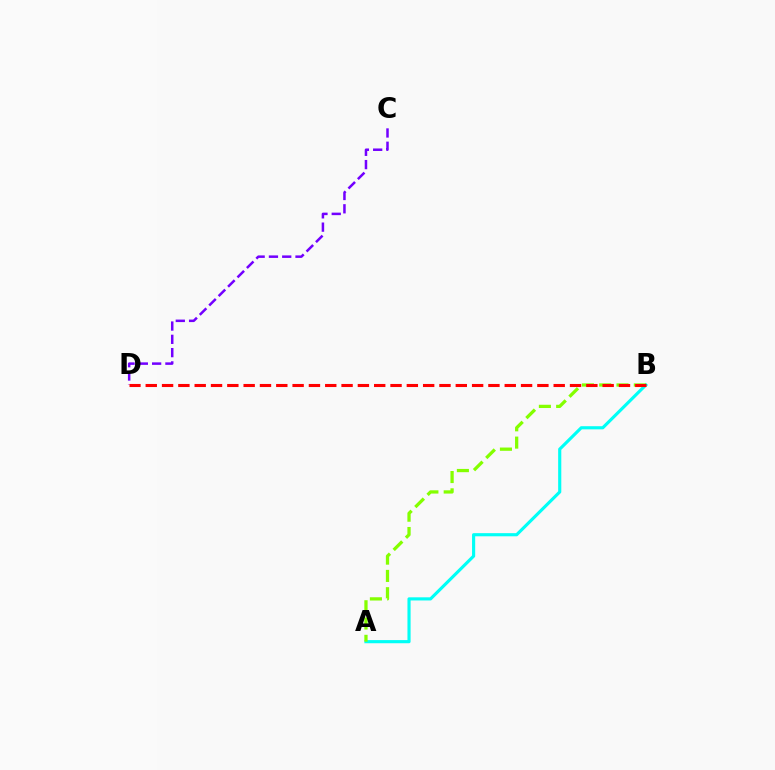{('C', 'D'): [{'color': '#7200ff', 'line_style': 'dashed', 'thickness': 1.81}], ('A', 'B'): [{'color': '#00fff6', 'line_style': 'solid', 'thickness': 2.26}, {'color': '#84ff00', 'line_style': 'dashed', 'thickness': 2.35}], ('B', 'D'): [{'color': '#ff0000', 'line_style': 'dashed', 'thickness': 2.22}]}